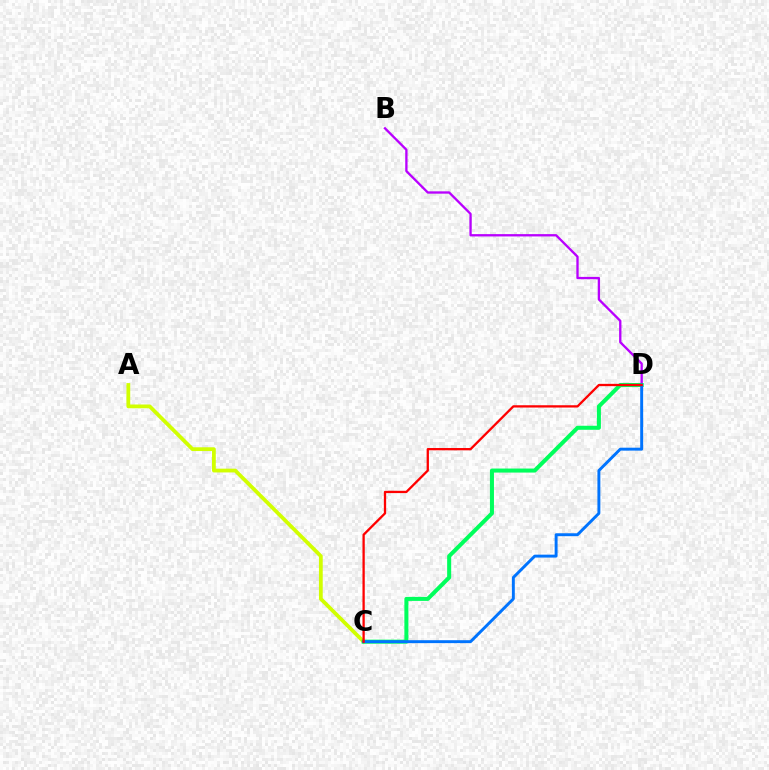{('B', 'D'): [{'color': '#b900ff', 'line_style': 'solid', 'thickness': 1.67}], ('A', 'C'): [{'color': '#d1ff00', 'line_style': 'solid', 'thickness': 2.72}], ('C', 'D'): [{'color': '#00ff5c', 'line_style': 'solid', 'thickness': 2.9}, {'color': '#0074ff', 'line_style': 'solid', 'thickness': 2.11}, {'color': '#ff0000', 'line_style': 'solid', 'thickness': 1.65}]}